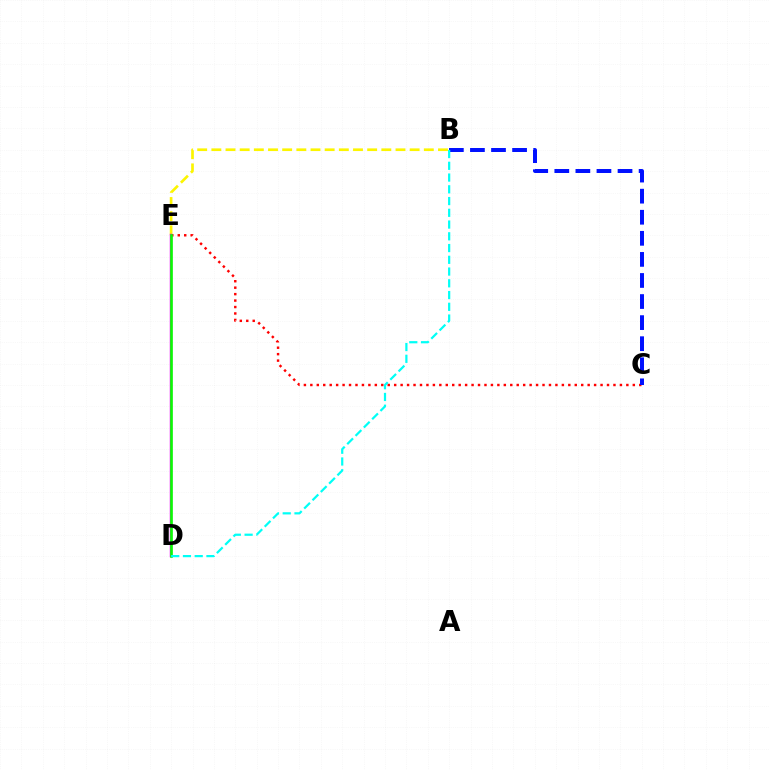{('B', 'E'): [{'color': '#fcf500', 'line_style': 'dashed', 'thickness': 1.92}], ('C', 'E'): [{'color': '#ff0000', 'line_style': 'dotted', 'thickness': 1.75}], ('D', 'E'): [{'color': '#ee00ff', 'line_style': 'solid', 'thickness': 1.78}, {'color': '#08ff00', 'line_style': 'solid', 'thickness': 1.89}], ('B', 'C'): [{'color': '#0010ff', 'line_style': 'dashed', 'thickness': 2.86}], ('B', 'D'): [{'color': '#00fff6', 'line_style': 'dashed', 'thickness': 1.6}]}